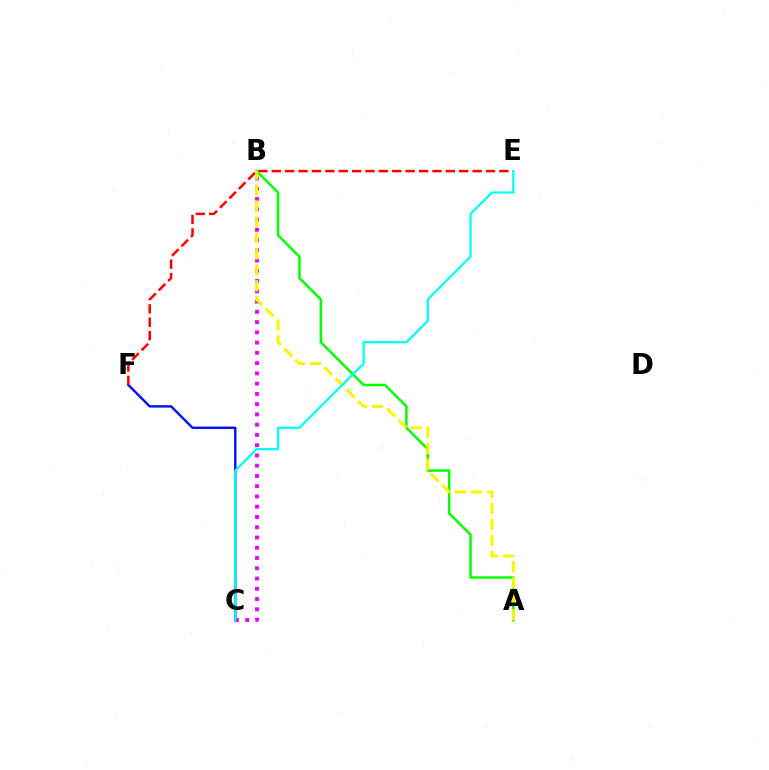{('C', 'F'): [{'color': '#0010ff', 'line_style': 'solid', 'thickness': 1.73}], ('E', 'F'): [{'color': '#ff0000', 'line_style': 'dashed', 'thickness': 1.82}], ('B', 'C'): [{'color': '#ee00ff', 'line_style': 'dotted', 'thickness': 2.79}], ('A', 'B'): [{'color': '#08ff00', 'line_style': 'solid', 'thickness': 1.8}, {'color': '#fcf500', 'line_style': 'dashed', 'thickness': 2.17}], ('C', 'E'): [{'color': '#00fff6', 'line_style': 'solid', 'thickness': 1.63}]}